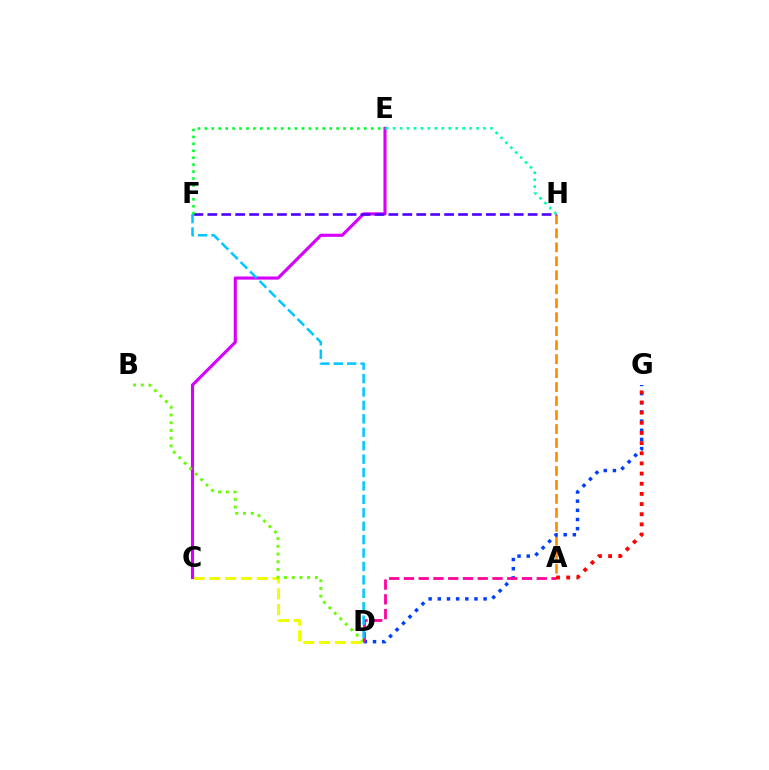{('C', 'D'): [{'color': '#eeff00', 'line_style': 'dashed', 'thickness': 2.15}], ('A', 'H'): [{'color': '#ff8800', 'line_style': 'dashed', 'thickness': 1.9}], ('D', 'G'): [{'color': '#003fff', 'line_style': 'dotted', 'thickness': 2.49}], ('C', 'E'): [{'color': '#d600ff', 'line_style': 'solid', 'thickness': 2.24}], ('F', 'H'): [{'color': '#4f00ff', 'line_style': 'dashed', 'thickness': 1.89}], ('B', 'D'): [{'color': '#66ff00', 'line_style': 'dotted', 'thickness': 2.1}], ('A', 'D'): [{'color': '#ff00a0', 'line_style': 'dashed', 'thickness': 2.0}], ('D', 'F'): [{'color': '#00c7ff', 'line_style': 'dashed', 'thickness': 1.82}], ('E', 'H'): [{'color': '#00ffaf', 'line_style': 'dotted', 'thickness': 1.89}], ('E', 'F'): [{'color': '#00ff27', 'line_style': 'dotted', 'thickness': 1.88}], ('A', 'G'): [{'color': '#ff0000', 'line_style': 'dotted', 'thickness': 2.76}]}